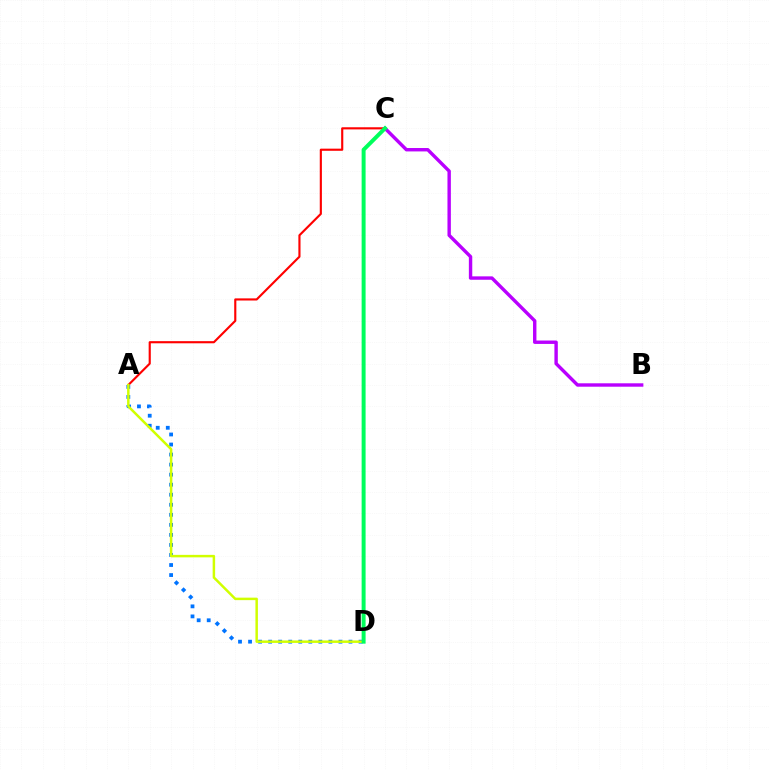{('A', 'C'): [{'color': '#ff0000', 'line_style': 'solid', 'thickness': 1.54}], ('A', 'D'): [{'color': '#0074ff', 'line_style': 'dotted', 'thickness': 2.73}, {'color': '#d1ff00', 'line_style': 'solid', 'thickness': 1.79}], ('B', 'C'): [{'color': '#b900ff', 'line_style': 'solid', 'thickness': 2.45}], ('C', 'D'): [{'color': '#00ff5c', 'line_style': 'solid', 'thickness': 2.86}]}